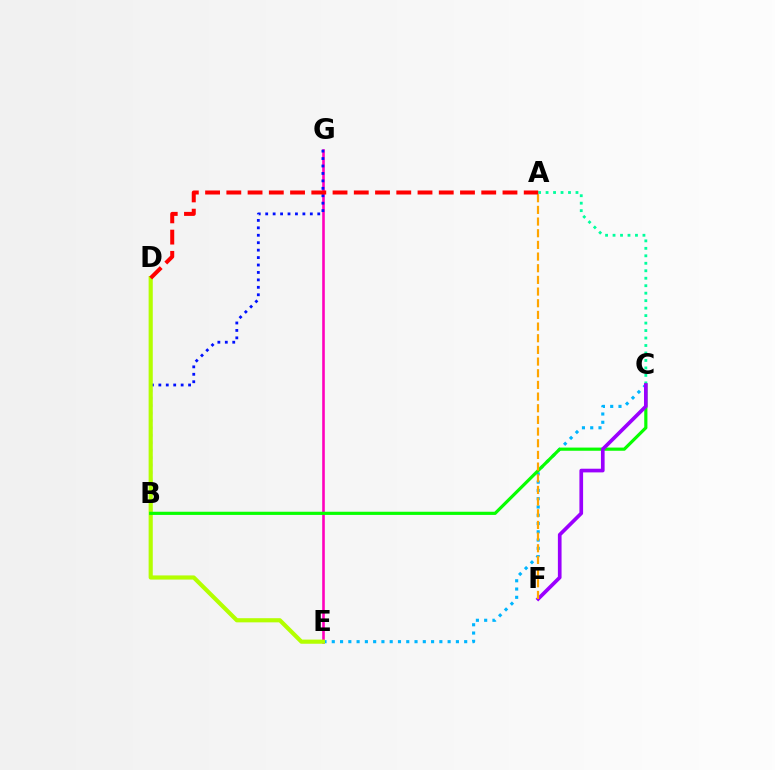{('A', 'C'): [{'color': '#00ff9d', 'line_style': 'dotted', 'thickness': 2.03}], ('E', 'G'): [{'color': '#ff00bd', 'line_style': 'solid', 'thickness': 1.88}], ('C', 'E'): [{'color': '#00b5ff', 'line_style': 'dotted', 'thickness': 2.25}], ('B', 'G'): [{'color': '#0010ff', 'line_style': 'dotted', 'thickness': 2.02}], ('D', 'E'): [{'color': '#b3ff00', 'line_style': 'solid', 'thickness': 2.99}], ('B', 'C'): [{'color': '#08ff00', 'line_style': 'solid', 'thickness': 2.29}], ('C', 'F'): [{'color': '#9b00ff', 'line_style': 'solid', 'thickness': 2.65}], ('A', 'F'): [{'color': '#ffa500', 'line_style': 'dashed', 'thickness': 1.59}], ('A', 'D'): [{'color': '#ff0000', 'line_style': 'dashed', 'thickness': 2.89}]}